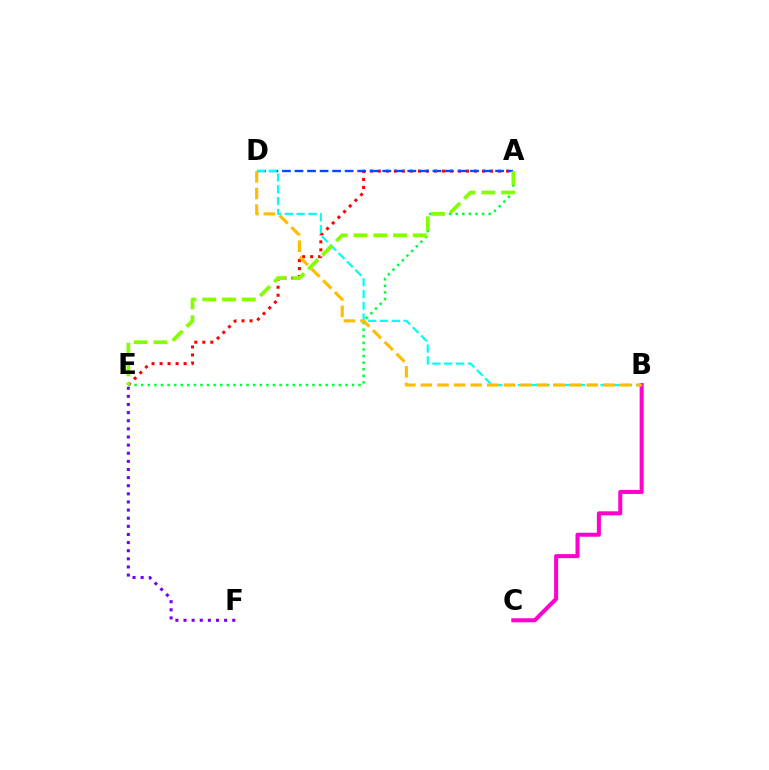{('A', 'E'): [{'color': '#ff0000', 'line_style': 'dotted', 'thickness': 2.18}, {'color': '#00ff39', 'line_style': 'dotted', 'thickness': 1.79}, {'color': '#84ff00', 'line_style': 'dashed', 'thickness': 2.68}], ('A', 'D'): [{'color': '#004bff', 'line_style': 'dashed', 'thickness': 1.7}], ('B', 'C'): [{'color': '#ff00cf', 'line_style': 'solid', 'thickness': 2.9}], ('E', 'F'): [{'color': '#7200ff', 'line_style': 'dotted', 'thickness': 2.21}], ('B', 'D'): [{'color': '#00fff6', 'line_style': 'dashed', 'thickness': 1.6}, {'color': '#ffbd00', 'line_style': 'dashed', 'thickness': 2.25}]}